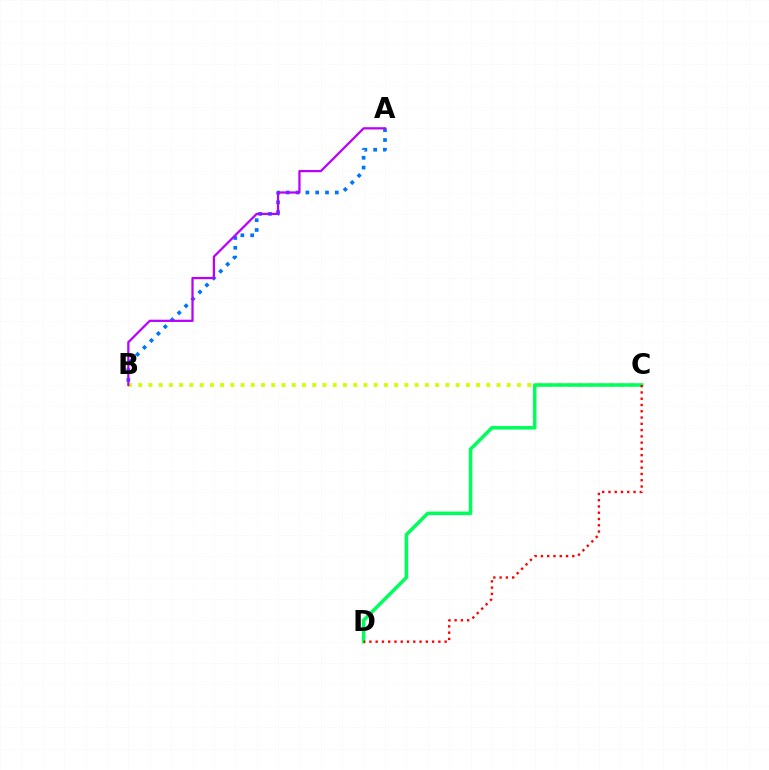{('A', 'B'): [{'color': '#0074ff', 'line_style': 'dotted', 'thickness': 2.66}, {'color': '#b900ff', 'line_style': 'solid', 'thickness': 1.62}], ('B', 'C'): [{'color': '#d1ff00', 'line_style': 'dotted', 'thickness': 2.78}], ('C', 'D'): [{'color': '#00ff5c', 'line_style': 'solid', 'thickness': 2.55}, {'color': '#ff0000', 'line_style': 'dotted', 'thickness': 1.7}]}